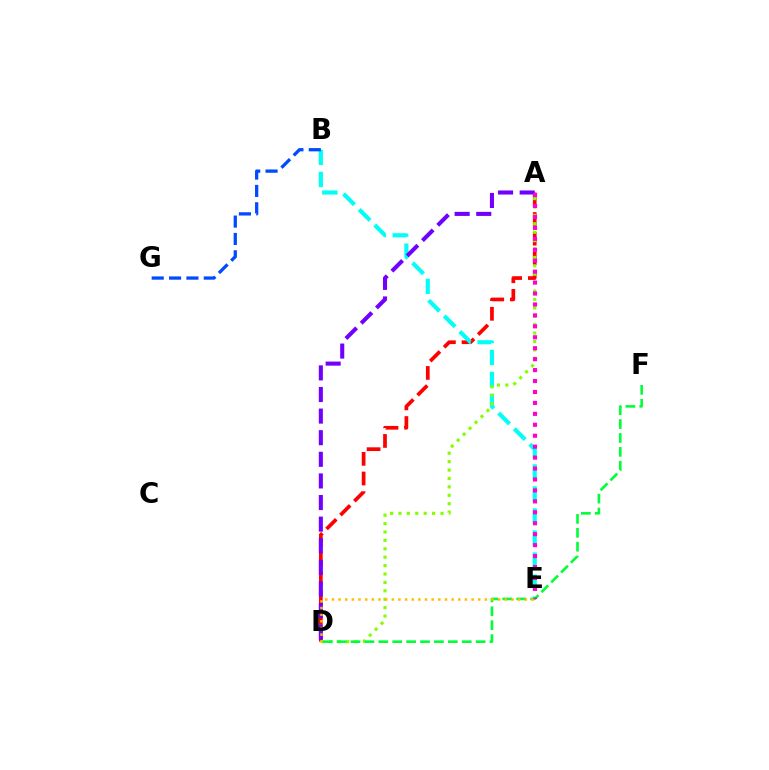{('A', 'D'): [{'color': '#ff0000', 'line_style': 'dashed', 'thickness': 2.67}, {'color': '#7200ff', 'line_style': 'dashed', 'thickness': 2.94}, {'color': '#84ff00', 'line_style': 'dotted', 'thickness': 2.28}], ('B', 'E'): [{'color': '#00fff6', 'line_style': 'dashed', 'thickness': 2.99}], ('D', 'F'): [{'color': '#00ff39', 'line_style': 'dashed', 'thickness': 1.89}], ('A', 'E'): [{'color': '#ff00cf', 'line_style': 'dotted', 'thickness': 2.97}], ('B', 'G'): [{'color': '#004bff', 'line_style': 'dashed', 'thickness': 2.36}], ('D', 'E'): [{'color': '#ffbd00', 'line_style': 'dotted', 'thickness': 1.81}]}